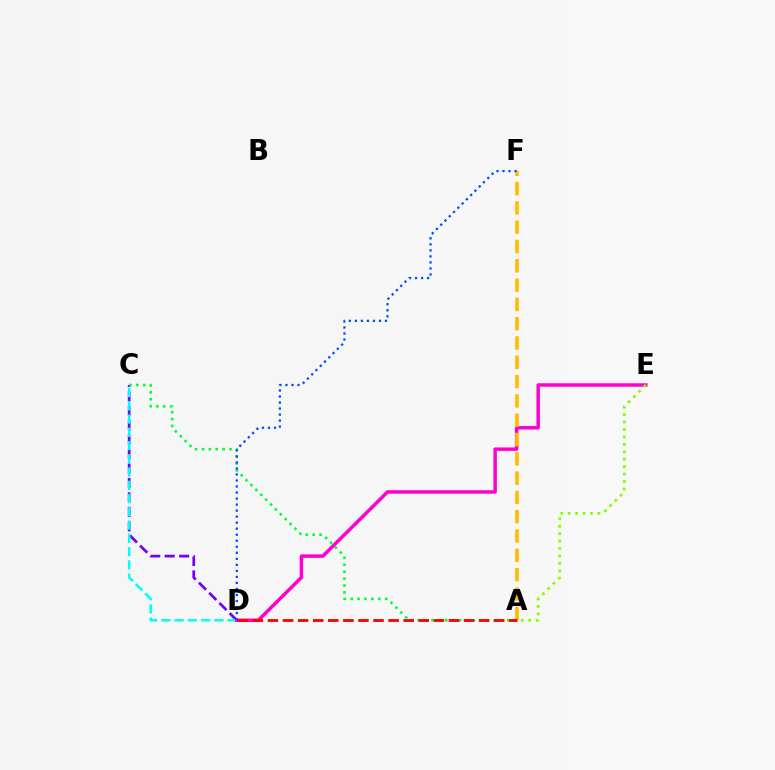{('C', 'D'): [{'color': '#7200ff', 'line_style': 'dashed', 'thickness': 1.96}, {'color': '#00fff6', 'line_style': 'dashed', 'thickness': 1.8}], ('A', 'C'): [{'color': '#00ff39', 'line_style': 'dotted', 'thickness': 1.87}], ('D', 'E'): [{'color': '#ff00cf', 'line_style': 'solid', 'thickness': 2.51}], ('A', 'F'): [{'color': '#ffbd00', 'line_style': 'dashed', 'thickness': 2.62}], ('A', 'D'): [{'color': '#ff0000', 'line_style': 'dashed', 'thickness': 2.05}], ('A', 'E'): [{'color': '#84ff00', 'line_style': 'dotted', 'thickness': 2.02}], ('D', 'F'): [{'color': '#004bff', 'line_style': 'dotted', 'thickness': 1.64}]}